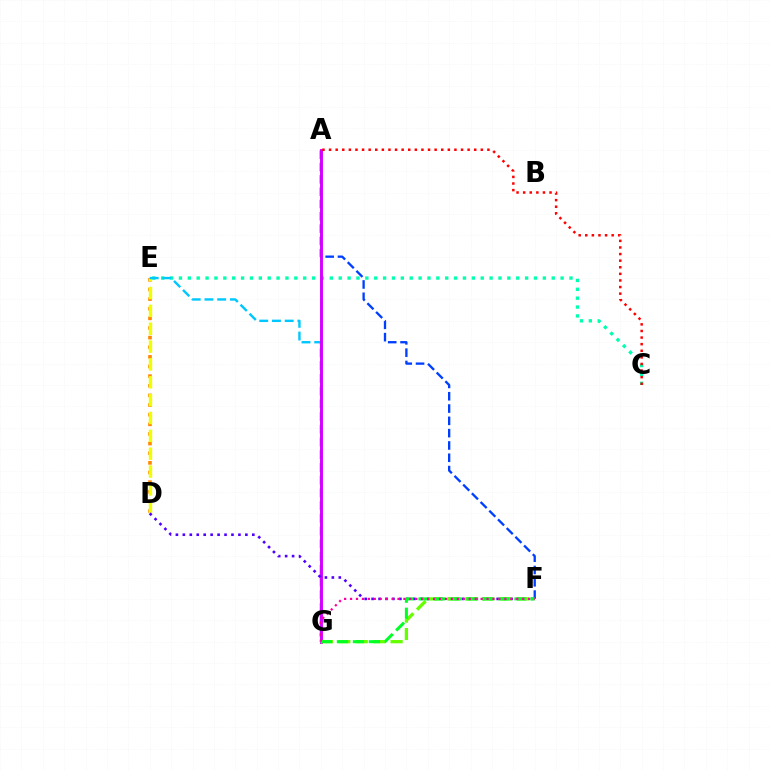{('C', 'E'): [{'color': '#00ffaf', 'line_style': 'dotted', 'thickness': 2.41}], ('D', 'E'): [{'color': '#ff8800', 'line_style': 'dotted', 'thickness': 2.62}, {'color': '#eeff00', 'line_style': 'dashed', 'thickness': 2.43}], ('A', 'F'): [{'color': '#003fff', 'line_style': 'dashed', 'thickness': 1.67}], ('E', 'G'): [{'color': '#00c7ff', 'line_style': 'dashed', 'thickness': 1.73}], ('A', 'G'): [{'color': '#d600ff', 'line_style': 'solid', 'thickness': 2.11}], ('D', 'F'): [{'color': '#4f00ff', 'line_style': 'dotted', 'thickness': 1.89}], ('F', 'G'): [{'color': '#66ff00', 'line_style': 'dashed', 'thickness': 2.37}, {'color': '#00ff27', 'line_style': 'dashed', 'thickness': 2.17}, {'color': '#ff00a0', 'line_style': 'dotted', 'thickness': 1.61}], ('A', 'C'): [{'color': '#ff0000', 'line_style': 'dotted', 'thickness': 1.79}]}